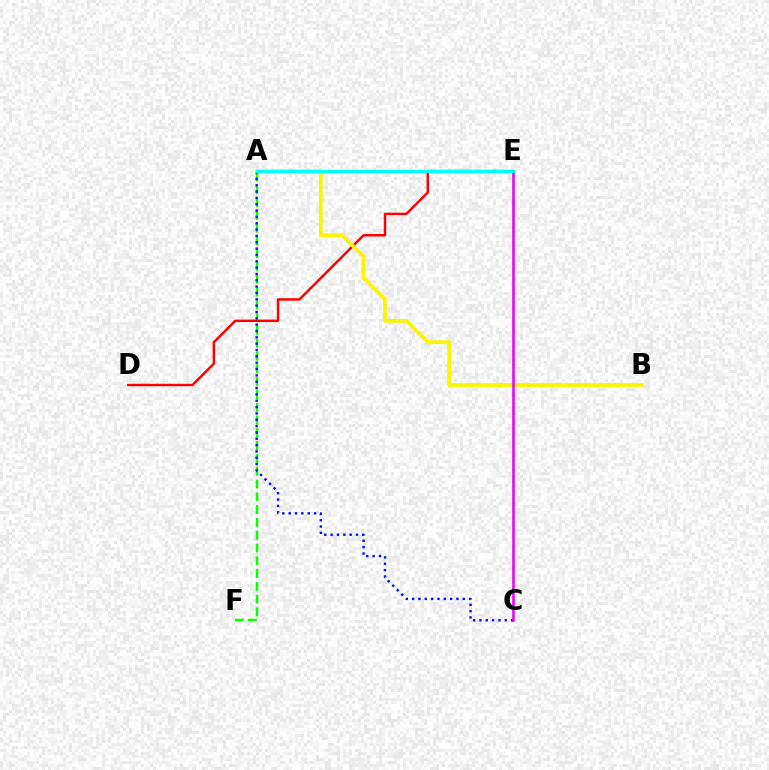{('A', 'F'): [{'color': '#08ff00', 'line_style': 'dashed', 'thickness': 1.74}], ('A', 'C'): [{'color': '#0010ff', 'line_style': 'dotted', 'thickness': 1.72}], ('D', 'E'): [{'color': '#ff0000', 'line_style': 'solid', 'thickness': 1.76}], ('A', 'B'): [{'color': '#fcf500', 'line_style': 'solid', 'thickness': 2.69}], ('C', 'E'): [{'color': '#ee00ff', 'line_style': 'solid', 'thickness': 1.87}], ('A', 'E'): [{'color': '#00fff6', 'line_style': 'solid', 'thickness': 2.33}]}